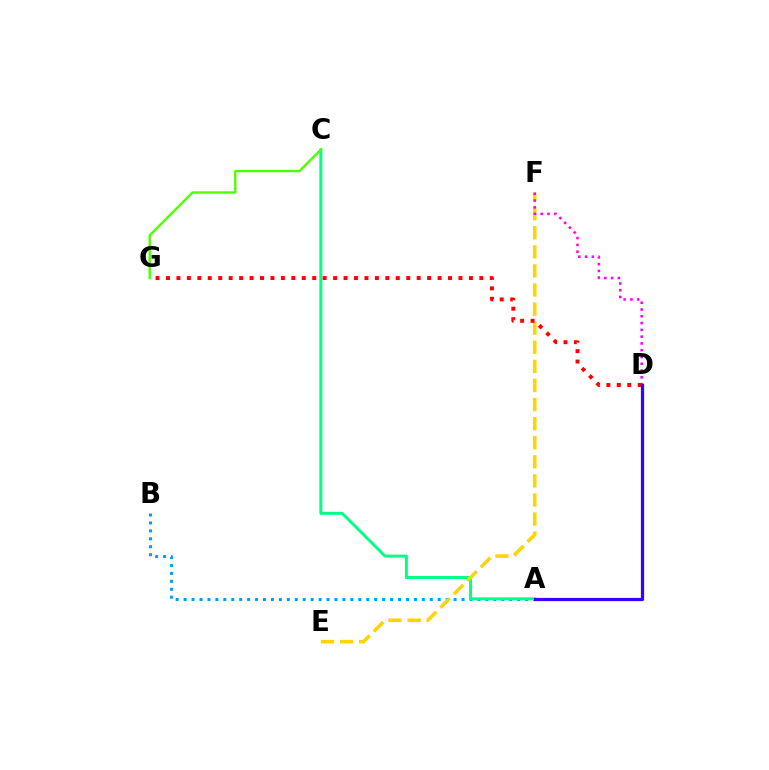{('A', 'B'): [{'color': '#009eff', 'line_style': 'dotted', 'thickness': 2.16}], ('A', 'C'): [{'color': '#00ff86', 'line_style': 'solid', 'thickness': 2.13}], ('C', 'G'): [{'color': '#4fff00', 'line_style': 'solid', 'thickness': 1.73}], ('E', 'F'): [{'color': '#ffd500', 'line_style': 'dashed', 'thickness': 2.59}], ('D', 'F'): [{'color': '#ff00ed', 'line_style': 'dotted', 'thickness': 1.84}], ('D', 'G'): [{'color': '#ff0000', 'line_style': 'dotted', 'thickness': 2.84}], ('A', 'D'): [{'color': '#3700ff', 'line_style': 'solid', 'thickness': 2.32}]}